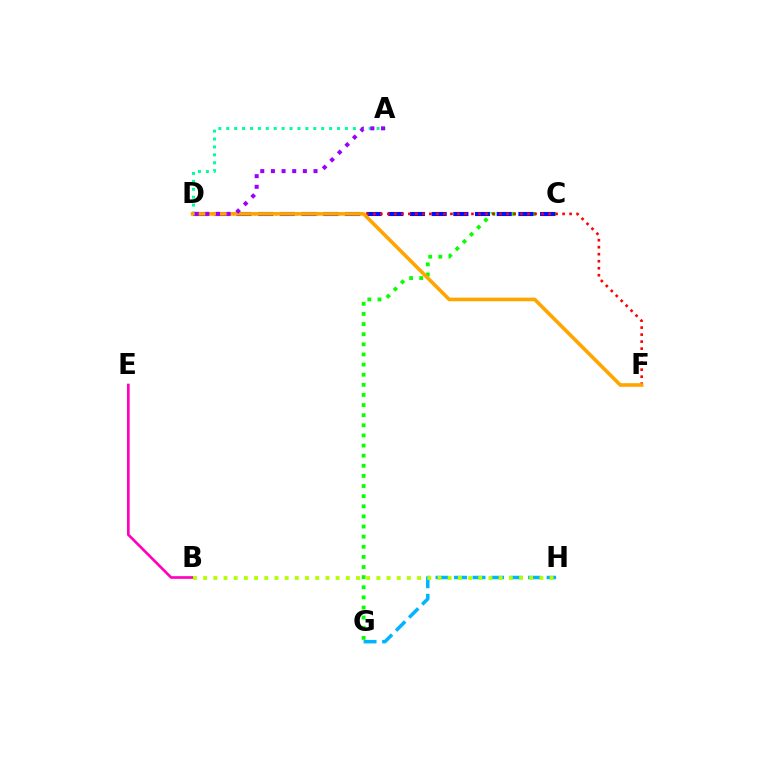{('B', 'E'): [{'color': '#ff00bd', 'line_style': 'solid', 'thickness': 1.91}], ('C', 'G'): [{'color': '#08ff00', 'line_style': 'dotted', 'thickness': 2.75}], ('C', 'D'): [{'color': '#0010ff', 'line_style': 'dashed', 'thickness': 2.95}], ('D', 'F'): [{'color': '#ff0000', 'line_style': 'dotted', 'thickness': 1.9}, {'color': '#ffa500', 'line_style': 'solid', 'thickness': 2.6}], ('A', 'D'): [{'color': '#00ff9d', 'line_style': 'dotted', 'thickness': 2.15}, {'color': '#9b00ff', 'line_style': 'dotted', 'thickness': 2.89}], ('G', 'H'): [{'color': '#00b5ff', 'line_style': 'dashed', 'thickness': 2.51}], ('B', 'H'): [{'color': '#b3ff00', 'line_style': 'dotted', 'thickness': 2.77}]}